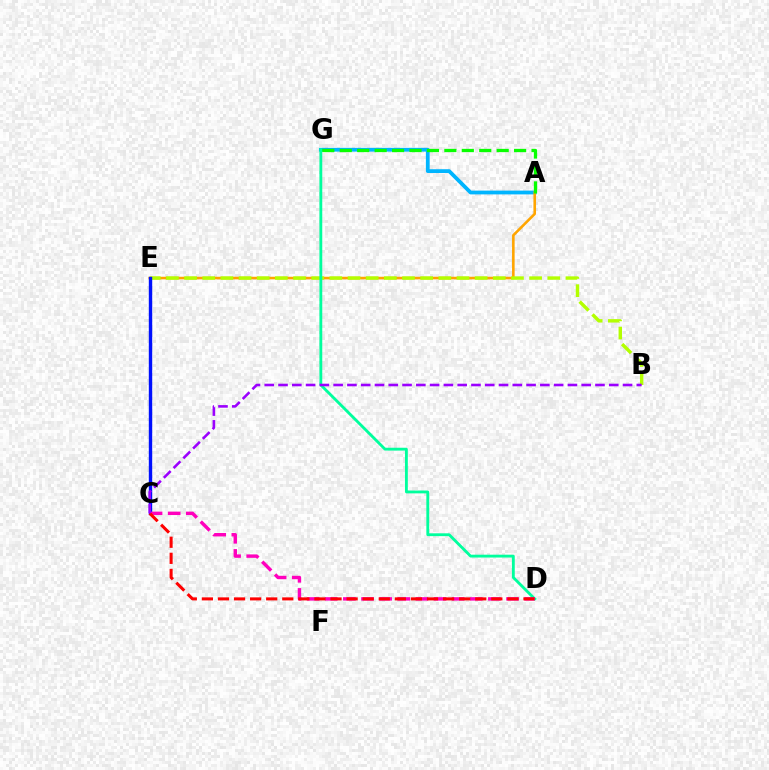{('A', 'G'): [{'color': '#00b5ff', 'line_style': 'solid', 'thickness': 2.72}, {'color': '#08ff00', 'line_style': 'dashed', 'thickness': 2.37}], ('A', 'E'): [{'color': '#ffa500', 'line_style': 'solid', 'thickness': 1.87}], ('B', 'E'): [{'color': '#b3ff00', 'line_style': 'dashed', 'thickness': 2.47}], ('C', 'E'): [{'color': '#0010ff', 'line_style': 'solid', 'thickness': 2.44}], ('D', 'G'): [{'color': '#00ff9d', 'line_style': 'solid', 'thickness': 2.04}], ('C', 'D'): [{'color': '#ff00bd', 'line_style': 'dashed', 'thickness': 2.46}, {'color': '#ff0000', 'line_style': 'dashed', 'thickness': 2.18}], ('B', 'C'): [{'color': '#9b00ff', 'line_style': 'dashed', 'thickness': 1.87}]}